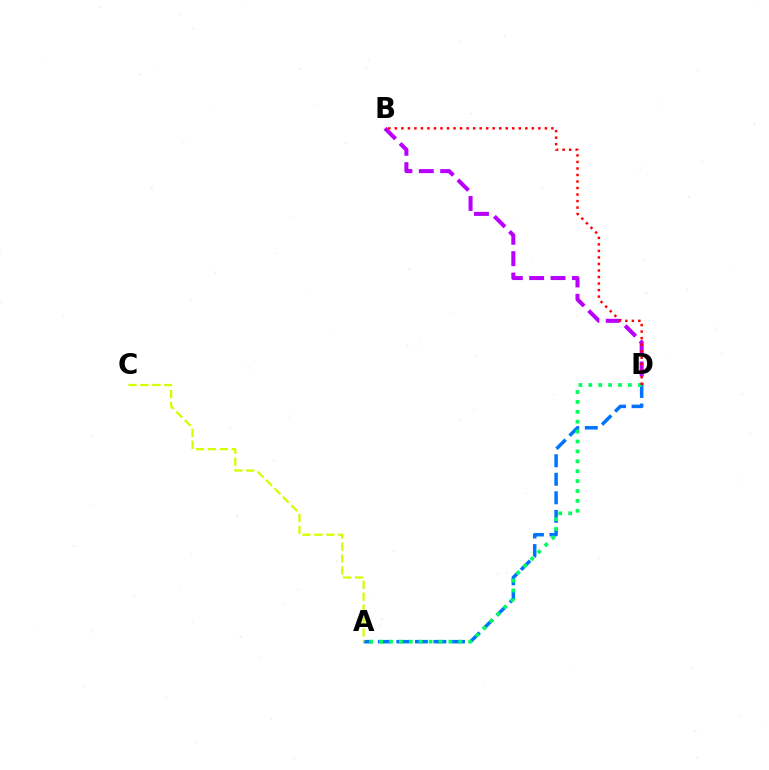{('B', 'D'): [{'color': '#b900ff', 'line_style': 'dashed', 'thickness': 2.9}, {'color': '#ff0000', 'line_style': 'dotted', 'thickness': 1.77}], ('A', 'D'): [{'color': '#0074ff', 'line_style': 'dashed', 'thickness': 2.52}, {'color': '#00ff5c', 'line_style': 'dotted', 'thickness': 2.69}], ('A', 'C'): [{'color': '#d1ff00', 'line_style': 'dashed', 'thickness': 1.62}]}